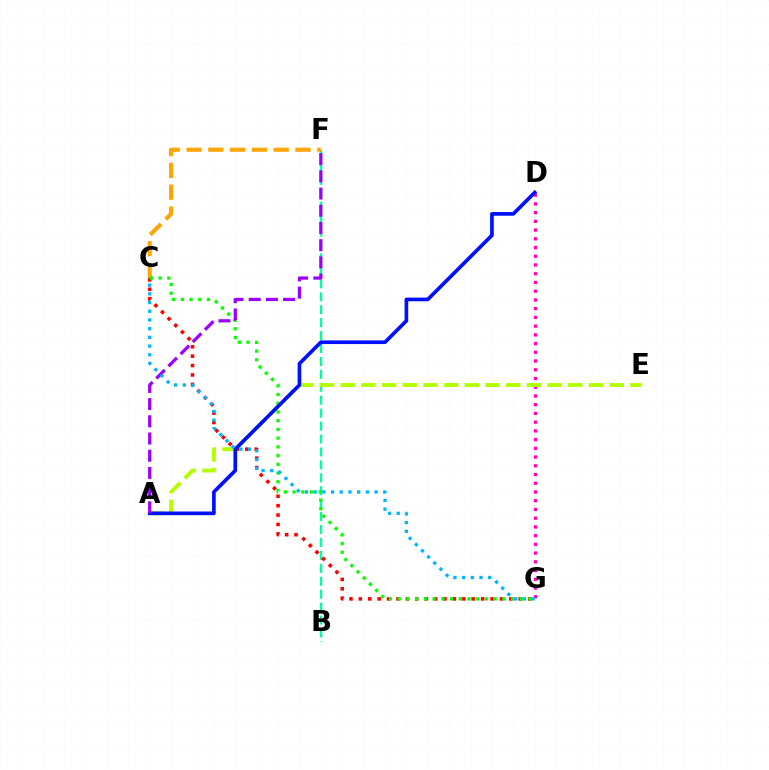{('B', 'F'): [{'color': '#00ff9d', 'line_style': 'dashed', 'thickness': 1.76}], ('D', 'G'): [{'color': '#ff00bd', 'line_style': 'dotted', 'thickness': 2.37}], ('C', 'G'): [{'color': '#ff0000', 'line_style': 'dotted', 'thickness': 2.56}, {'color': '#08ff00', 'line_style': 'dotted', 'thickness': 2.37}, {'color': '#00b5ff', 'line_style': 'dotted', 'thickness': 2.37}], ('C', 'F'): [{'color': '#ffa500', 'line_style': 'dashed', 'thickness': 2.96}], ('A', 'E'): [{'color': '#b3ff00', 'line_style': 'dashed', 'thickness': 2.81}], ('A', 'D'): [{'color': '#0010ff', 'line_style': 'solid', 'thickness': 2.64}], ('A', 'F'): [{'color': '#9b00ff', 'line_style': 'dashed', 'thickness': 2.34}]}